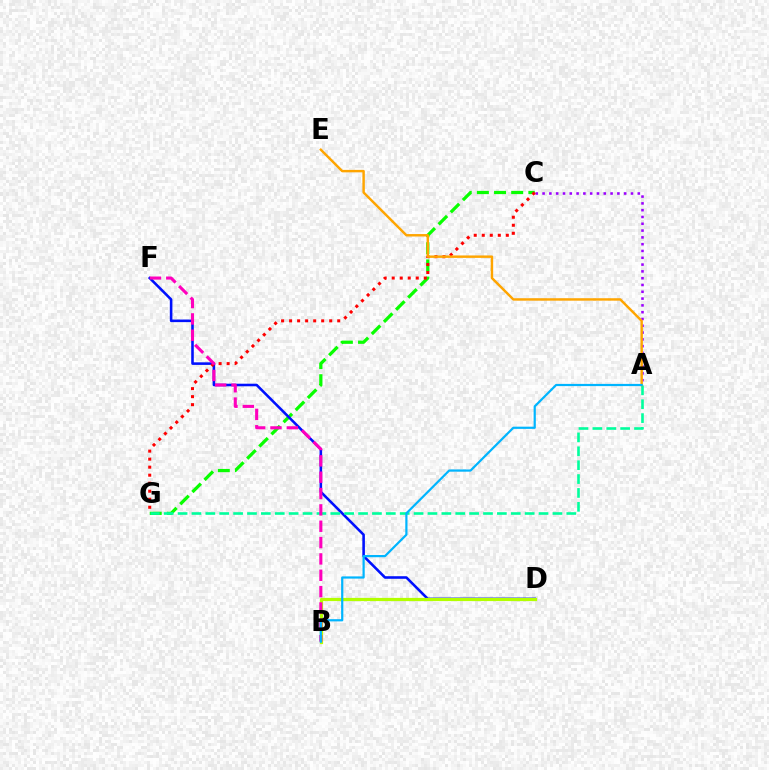{('C', 'G'): [{'color': '#08ff00', 'line_style': 'dashed', 'thickness': 2.33}, {'color': '#ff0000', 'line_style': 'dotted', 'thickness': 2.18}], ('D', 'F'): [{'color': '#0010ff', 'line_style': 'solid', 'thickness': 1.86}], ('A', 'C'): [{'color': '#9b00ff', 'line_style': 'dotted', 'thickness': 1.85}], ('B', 'D'): [{'color': '#b3ff00', 'line_style': 'solid', 'thickness': 2.31}], ('A', 'G'): [{'color': '#00ff9d', 'line_style': 'dashed', 'thickness': 1.89}], ('B', 'F'): [{'color': '#ff00bd', 'line_style': 'dashed', 'thickness': 2.22}], ('A', 'E'): [{'color': '#ffa500', 'line_style': 'solid', 'thickness': 1.76}], ('A', 'B'): [{'color': '#00b5ff', 'line_style': 'solid', 'thickness': 1.59}]}